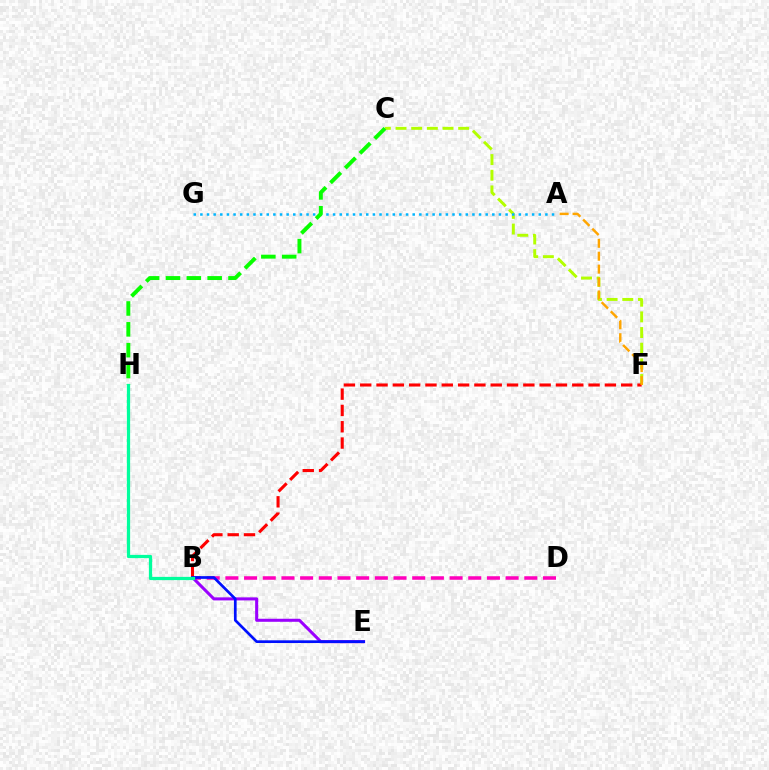{('B', 'D'): [{'color': '#ff00bd', 'line_style': 'dashed', 'thickness': 2.54}], ('C', 'F'): [{'color': '#b3ff00', 'line_style': 'dashed', 'thickness': 2.13}], ('B', 'E'): [{'color': '#9b00ff', 'line_style': 'solid', 'thickness': 2.19}, {'color': '#0010ff', 'line_style': 'solid', 'thickness': 1.95}], ('A', 'G'): [{'color': '#00b5ff', 'line_style': 'dotted', 'thickness': 1.8}], ('B', 'F'): [{'color': '#ff0000', 'line_style': 'dashed', 'thickness': 2.22}], ('A', 'F'): [{'color': '#ffa500', 'line_style': 'dashed', 'thickness': 1.75}], ('C', 'H'): [{'color': '#08ff00', 'line_style': 'dashed', 'thickness': 2.83}], ('B', 'H'): [{'color': '#00ff9d', 'line_style': 'solid', 'thickness': 2.34}]}